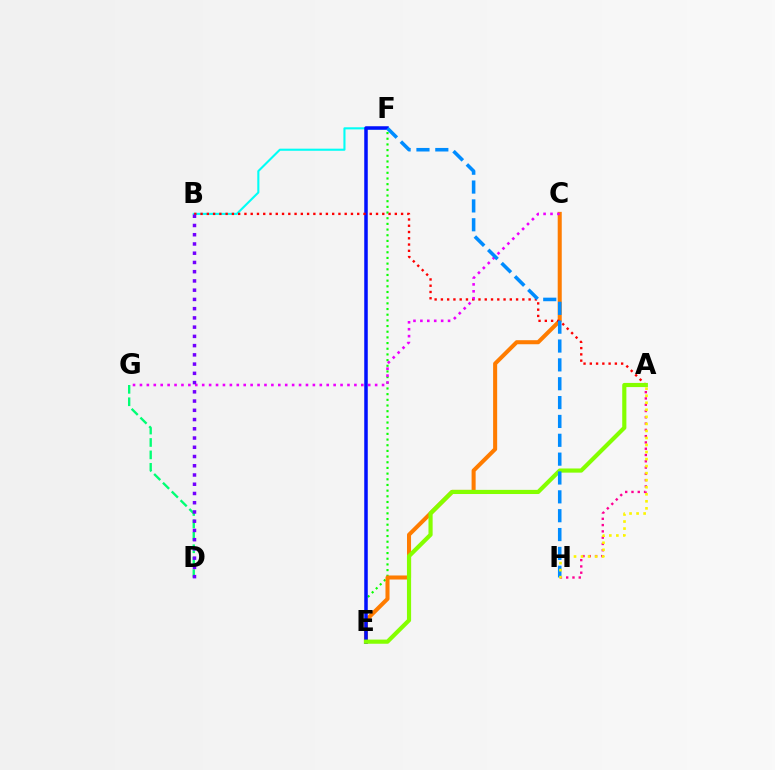{('E', 'F'): [{'color': '#08ff00', 'line_style': 'dotted', 'thickness': 1.54}, {'color': '#0010ff', 'line_style': 'solid', 'thickness': 2.52}], ('C', 'E'): [{'color': '#ff7c00', 'line_style': 'solid', 'thickness': 2.91}], ('B', 'F'): [{'color': '#00fff6', 'line_style': 'solid', 'thickness': 1.51}], ('D', 'G'): [{'color': '#00ff74', 'line_style': 'dashed', 'thickness': 1.69}], ('A', 'B'): [{'color': '#ff0000', 'line_style': 'dotted', 'thickness': 1.7}], ('C', 'G'): [{'color': '#ee00ff', 'line_style': 'dotted', 'thickness': 1.88}], ('A', 'H'): [{'color': '#ff0094', 'line_style': 'dotted', 'thickness': 1.71}, {'color': '#fcf500', 'line_style': 'dotted', 'thickness': 1.91}], ('A', 'E'): [{'color': '#84ff00', 'line_style': 'solid', 'thickness': 2.99}], ('F', 'H'): [{'color': '#008cff', 'line_style': 'dashed', 'thickness': 2.56}], ('B', 'D'): [{'color': '#7200ff', 'line_style': 'dotted', 'thickness': 2.51}]}